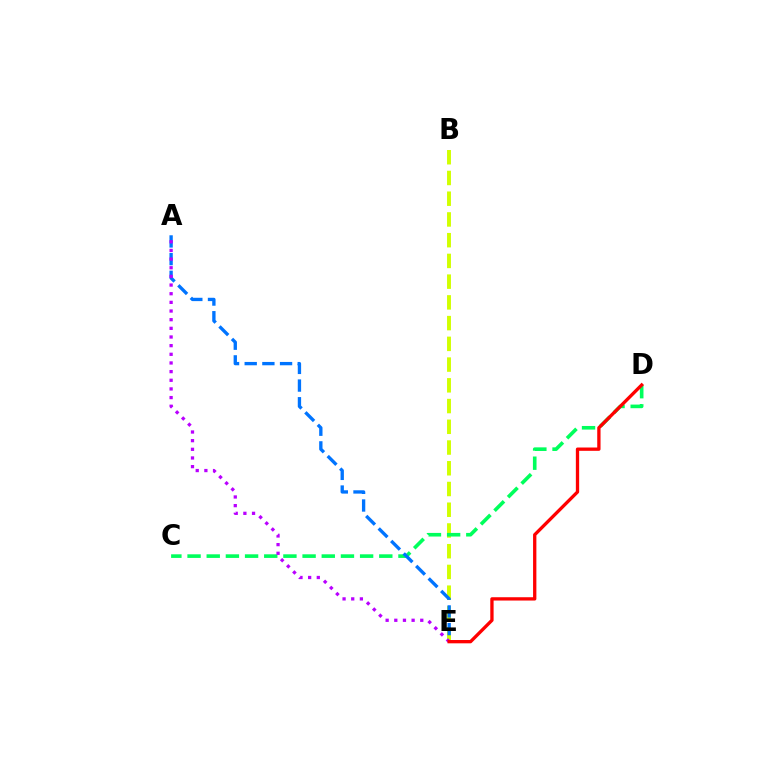{('B', 'E'): [{'color': '#d1ff00', 'line_style': 'dashed', 'thickness': 2.82}], ('C', 'D'): [{'color': '#00ff5c', 'line_style': 'dashed', 'thickness': 2.6}], ('A', 'E'): [{'color': '#0074ff', 'line_style': 'dashed', 'thickness': 2.4}, {'color': '#b900ff', 'line_style': 'dotted', 'thickness': 2.35}], ('D', 'E'): [{'color': '#ff0000', 'line_style': 'solid', 'thickness': 2.38}]}